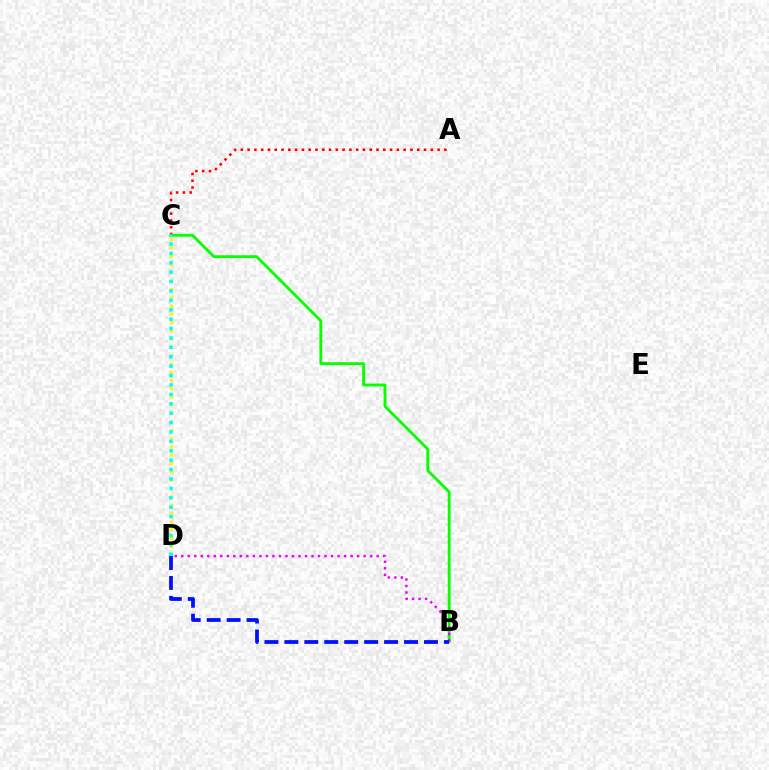{('C', 'D'): [{'color': '#fcf500', 'line_style': 'dotted', 'thickness': 2.25}, {'color': '#00fff6', 'line_style': 'dotted', 'thickness': 2.55}], ('A', 'C'): [{'color': '#ff0000', 'line_style': 'dotted', 'thickness': 1.84}], ('B', 'C'): [{'color': '#08ff00', 'line_style': 'solid', 'thickness': 2.04}], ('B', 'D'): [{'color': '#ee00ff', 'line_style': 'dotted', 'thickness': 1.77}, {'color': '#0010ff', 'line_style': 'dashed', 'thickness': 2.71}]}